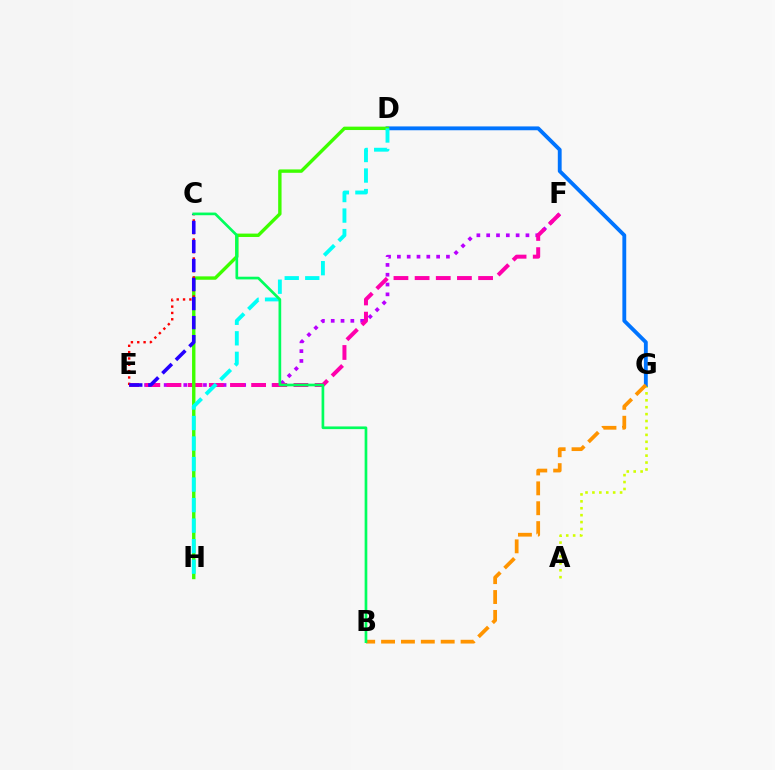{('E', 'F'): [{'color': '#b900ff', 'line_style': 'dotted', 'thickness': 2.67}, {'color': '#ff00ac', 'line_style': 'dashed', 'thickness': 2.87}], ('A', 'G'): [{'color': '#d1ff00', 'line_style': 'dotted', 'thickness': 1.88}], ('D', 'G'): [{'color': '#0074ff', 'line_style': 'solid', 'thickness': 2.77}], ('D', 'H'): [{'color': '#3dff00', 'line_style': 'solid', 'thickness': 2.44}, {'color': '#00fff6', 'line_style': 'dashed', 'thickness': 2.79}], ('C', 'E'): [{'color': '#ff0000', 'line_style': 'dotted', 'thickness': 1.72}, {'color': '#2500ff', 'line_style': 'dashed', 'thickness': 2.59}], ('B', 'G'): [{'color': '#ff9400', 'line_style': 'dashed', 'thickness': 2.7}], ('B', 'C'): [{'color': '#00ff5c', 'line_style': 'solid', 'thickness': 1.93}]}